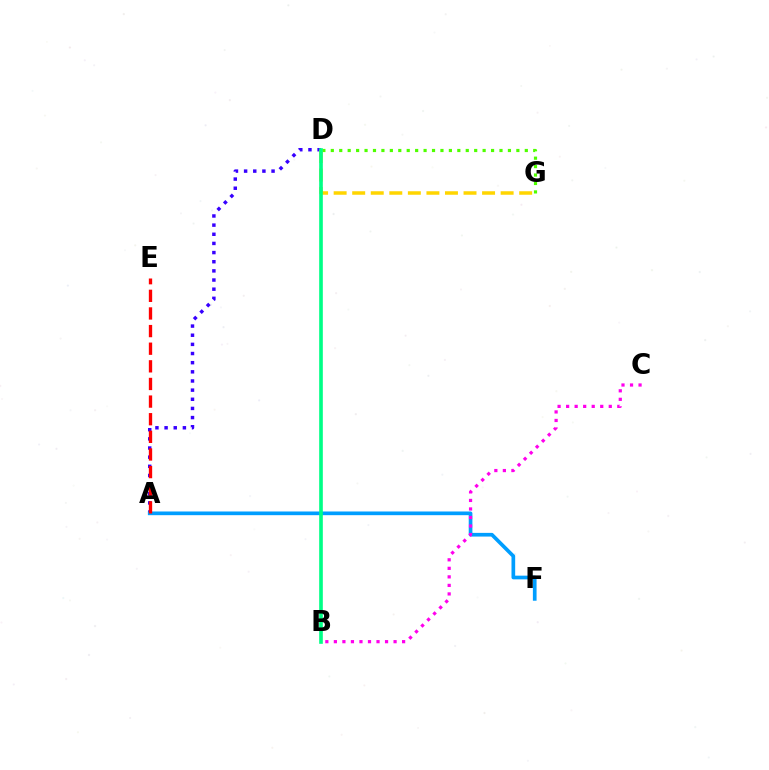{('A', 'D'): [{'color': '#3700ff', 'line_style': 'dotted', 'thickness': 2.49}], ('A', 'F'): [{'color': '#009eff', 'line_style': 'solid', 'thickness': 2.65}], ('D', 'G'): [{'color': '#4fff00', 'line_style': 'dotted', 'thickness': 2.29}, {'color': '#ffd500', 'line_style': 'dashed', 'thickness': 2.52}], ('A', 'E'): [{'color': '#ff0000', 'line_style': 'dashed', 'thickness': 2.39}], ('B', 'C'): [{'color': '#ff00ed', 'line_style': 'dotted', 'thickness': 2.32}], ('B', 'D'): [{'color': '#00ff86', 'line_style': 'solid', 'thickness': 2.62}]}